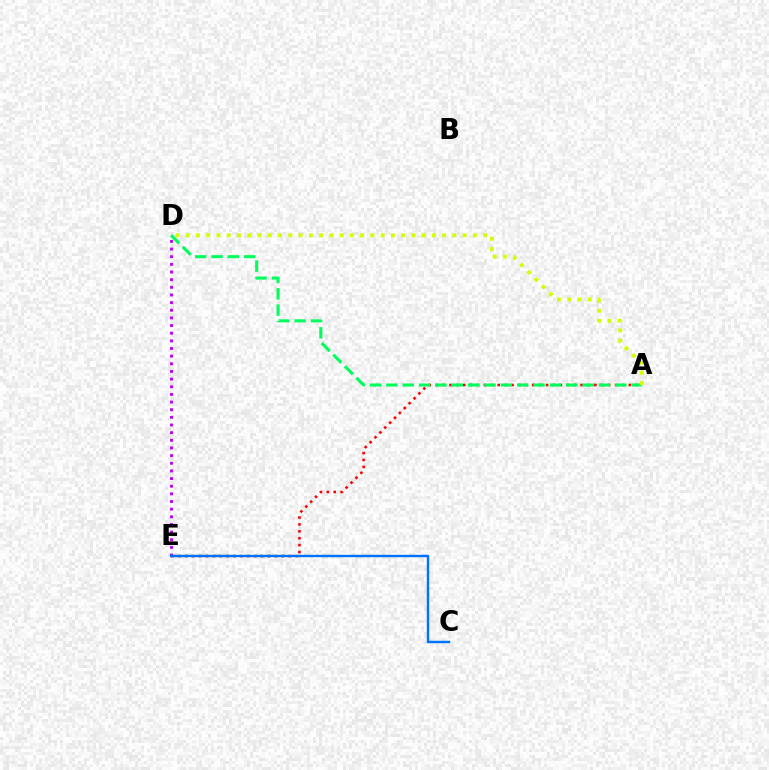{('A', 'E'): [{'color': '#ff0000', 'line_style': 'dotted', 'thickness': 1.88}], ('D', 'E'): [{'color': '#b900ff', 'line_style': 'dotted', 'thickness': 2.08}], ('A', 'D'): [{'color': '#00ff5c', 'line_style': 'dashed', 'thickness': 2.22}, {'color': '#d1ff00', 'line_style': 'dotted', 'thickness': 2.79}], ('C', 'E'): [{'color': '#0074ff', 'line_style': 'solid', 'thickness': 1.76}]}